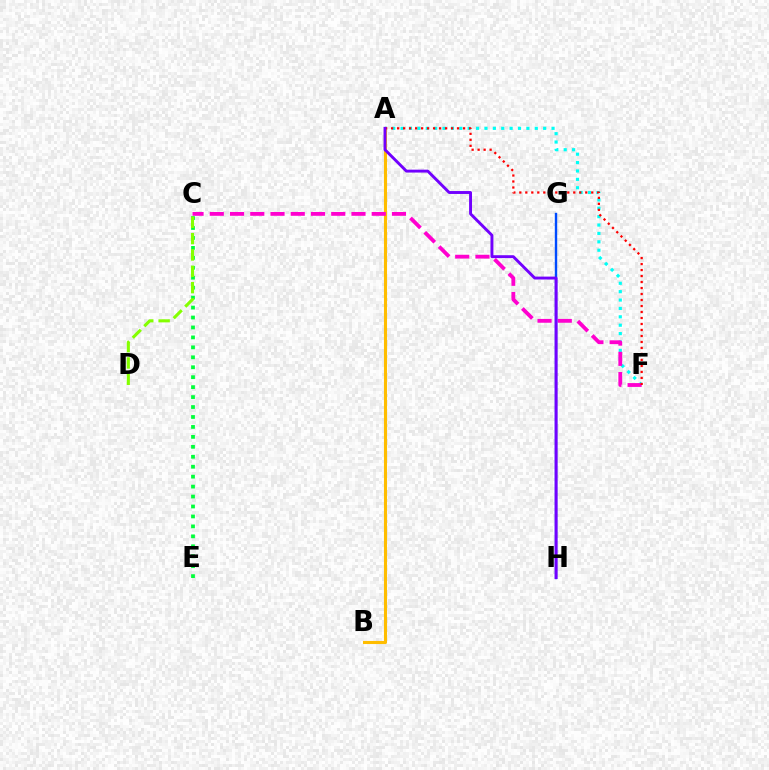{('A', 'F'): [{'color': '#00fff6', 'line_style': 'dotted', 'thickness': 2.28}, {'color': '#ff0000', 'line_style': 'dotted', 'thickness': 1.63}], ('C', 'E'): [{'color': '#00ff39', 'line_style': 'dotted', 'thickness': 2.7}], ('A', 'B'): [{'color': '#ffbd00', 'line_style': 'solid', 'thickness': 2.22}], ('C', 'F'): [{'color': '#ff00cf', 'line_style': 'dashed', 'thickness': 2.75}], ('G', 'H'): [{'color': '#004bff', 'line_style': 'solid', 'thickness': 1.72}], ('C', 'D'): [{'color': '#84ff00', 'line_style': 'dashed', 'thickness': 2.22}], ('A', 'H'): [{'color': '#7200ff', 'line_style': 'solid', 'thickness': 2.09}]}